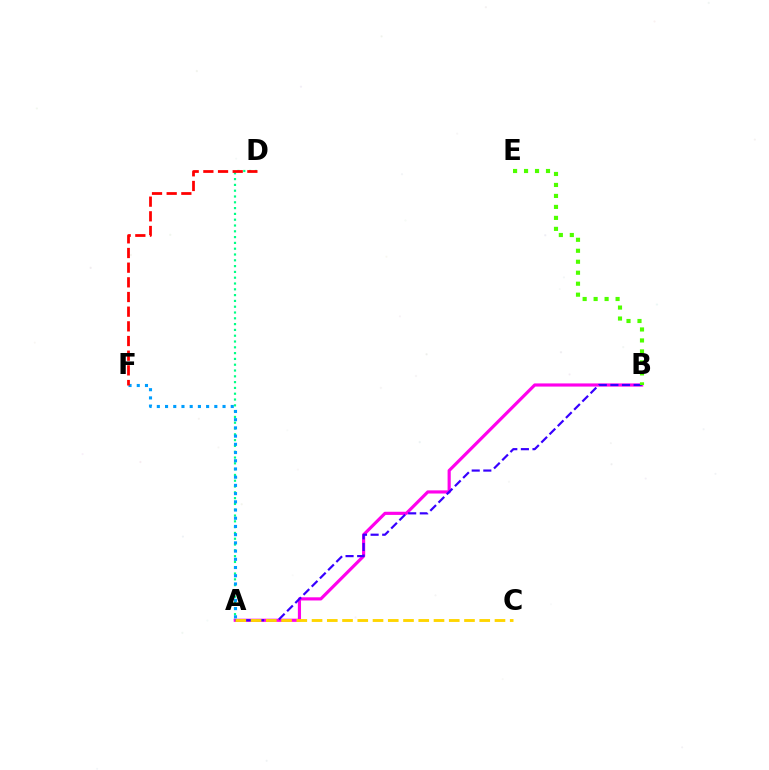{('A', 'D'): [{'color': '#00ff86', 'line_style': 'dotted', 'thickness': 1.58}], ('A', 'B'): [{'color': '#ff00ed', 'line_style': 'solid', 'thickness': 2.28}, {'color': '#3700ff', 'line_style': 'dashed', 'thickness': 1.58}], ('A', 'C'): [{'color': '#ffd500', 'line_style': 'dashed', 'thickness': 2.07}], ('A', 'F'): [{'color': '#009eff', 'line_style': 'dotted', 'thickness': 2.23}], ('D', 'F'): [{'color': '#ff0000', 'line_style': 'dashed', 'thickness': 1.99}], ('B', 'E'): [{'color': '#4fff00', 'line_style': 'dotted', 'thickness': 2.98}]}